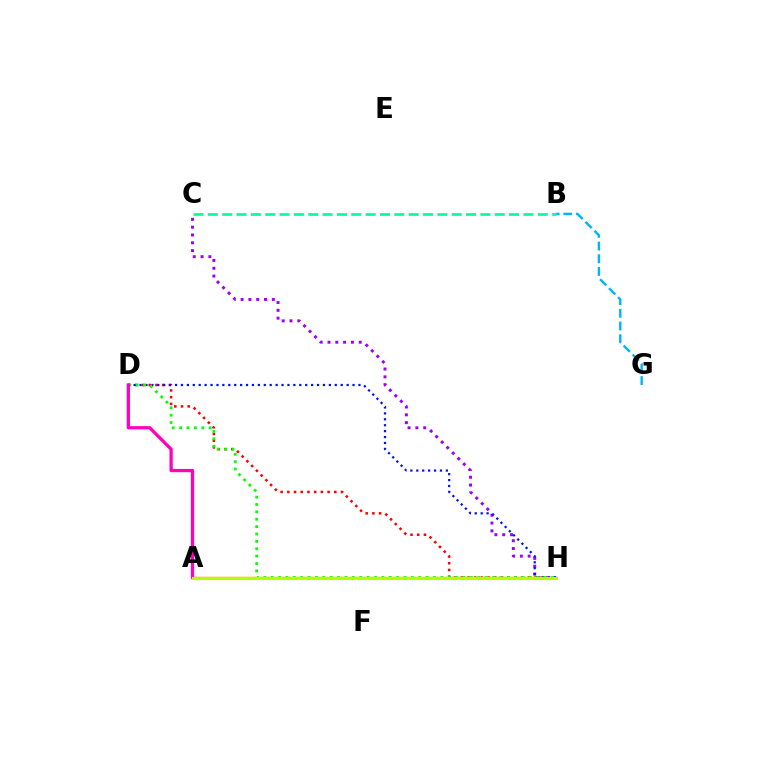{('D', 'H'): [{'color': '#ff0000', 'line_style': 'dotted', 'thickness': 1.82}, {'color': '#0010ff', 'line_style': 'dotted', 'thickness': 1.61}, {'color': '#08ff00', 'line_style': 'dotted', 'thickness': 2.0}], ('C', 'H'): [{'color': '#9b00ff', 'line_style': 'dotted', 'thickness': 2.12}], ('A', 'H'): [{'color': '#ffa500', 'line_style': 'solid', 'thickness': 1.76}, {'color': '#b3ff00', 'line_style': 'solid', 'thickness': 2.25}], ('B', 'G'): [{'color': '#00b5ff', 'line_style': 'dashed', 'thickness': 1.72}], ('A', 'D'): [{'color': '#ff00bd', 'line_style': 'solid', 'thickness': 2.35}], ('B', 'C'): [{'color': '#00ff9d', 'line_style': 'dashed', 'thickness': 1.95}]}